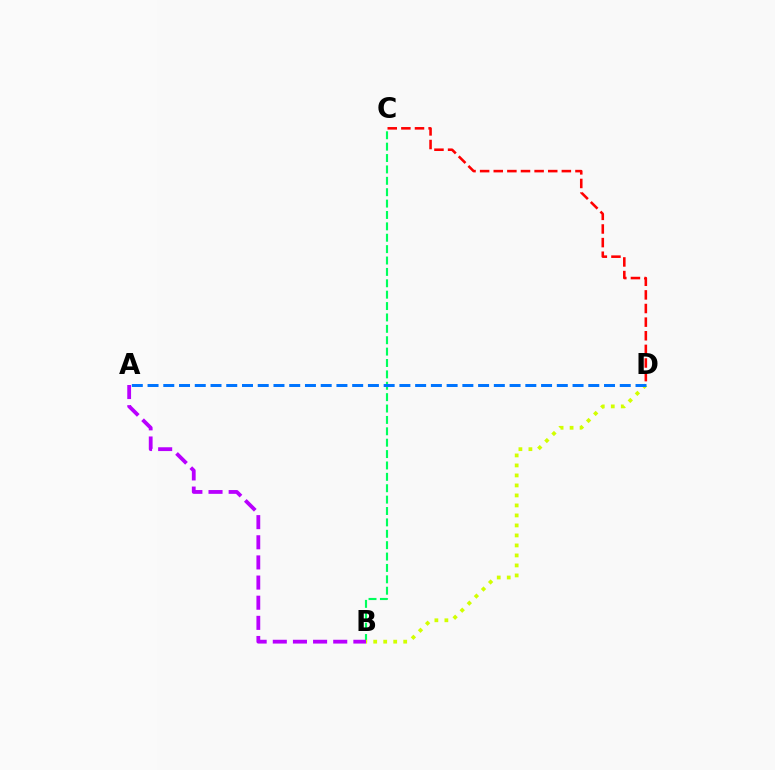{('B', 'C'): [{'color': '#00ff5c', 'line_style': 'dashed', 'thickness': 1.55}], ('B', 'D'): [{'color': '#d1ff00', 'line_style': 'dotted', 'thickness': 2.72}], ('C', 'D'): [{'color': '#ff0000', 'line_style': 'dashed', 'thickness': 1.85}], ('A', 'D'): [{'color': '#0074ff', 'line_style': 'dashed', 'thickness': 2.14}], ('A', 'B'): [{'color': '#b900ff', 'line_style': 'dashed', 'thickness': 2.74}]}